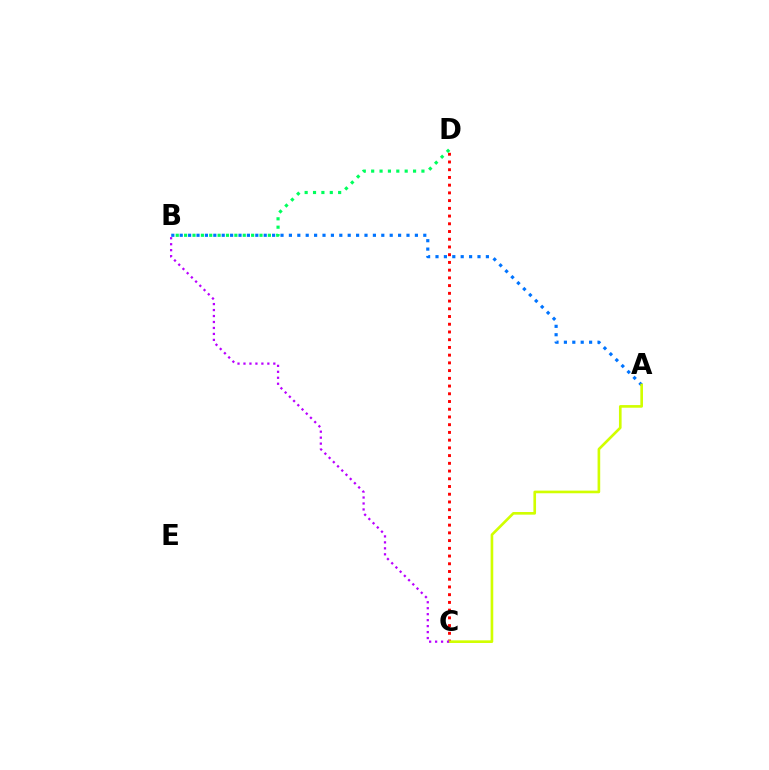{('C', 'D'): [{'color': '#ff0000', 'line_style': 'dotted', 'thickness': 2.1}], ('A', 'B'): [{'color': '#0074ff', 'line_style': 'dotted', 'thickness': 2.28}], ('A', 'C'): [{'color': '#d1ff00', 'line_style': 'solid', 'thickness': 1.9}], ('B', 'D'): [{'color': '#00ff5c', 'line_style': 'dotted', 'thickness': 2.28}], ('B', 'C'): [{'color': '#b900ff', 'line_style': 'dotted', 'thickness': 1.62}]}